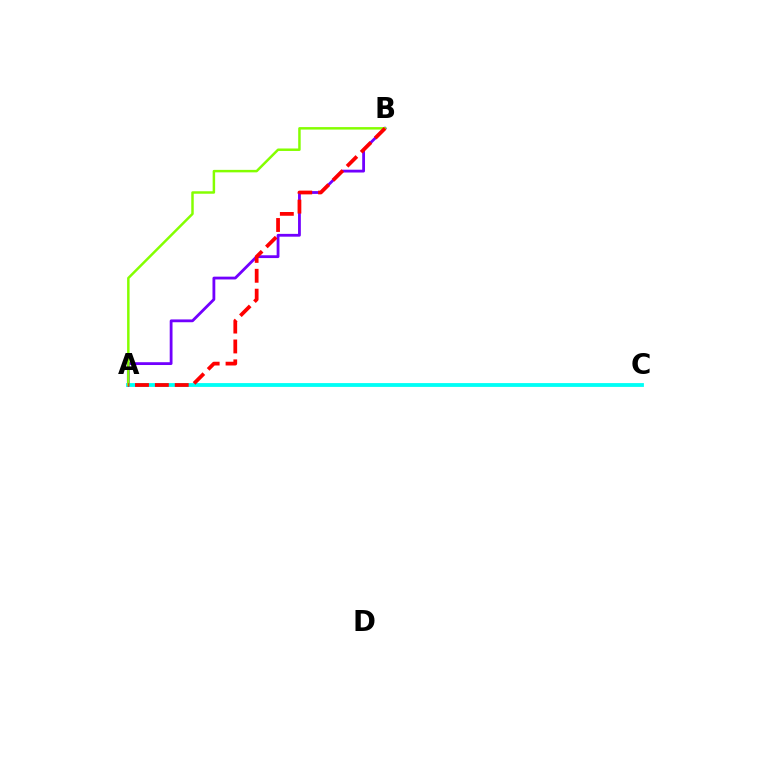{('A', 'C'): [{'color': '#00fff6', 'line_style': 'solid', 'thickness': 2.75}], ('A', 'B'): [{'color': '#7200ff', 'line_style': 'solid', 'thickness': 2.02}, {'color': '#84ff00', 'line_style': 'solid', 'thickness': 1.78}, {'color': '#ff0000', 'line_style': 'dashed', 'thickness': 2.7}]}